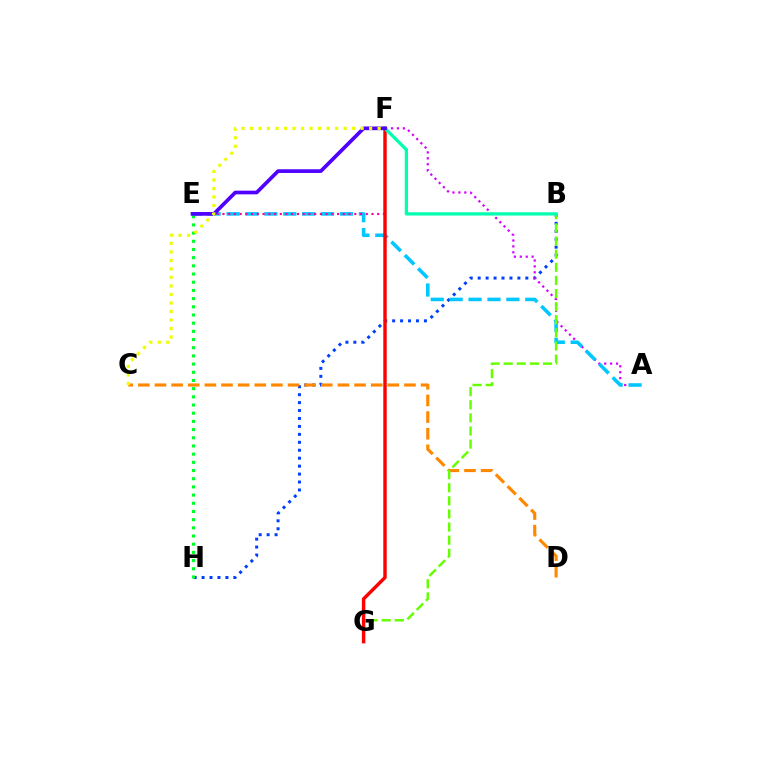{('B', 'H'): [{'color': '#003fff', 'line_style': 'dotted', 'thickness': 2.16}], ('C', 'D'): [{'color': '#ff8800', 'line_style': 'dashed', 'thickness': 2.26}], ('A', 'F'): [{'color': '#d600ff', 'line_style': 'dotted', 'thickness': 1.61}], ('E', 'H'): [{'color': '#00ff27', 'line_style': 'dotted', 'thickness': 2.22}], ('A', 'E'): [{'color': '#00c7ff', 'line_style': 'dashed', 'thickness': 2.57}], ('E', 'F'): [{'color': '#ff00a0', 'line_style': 'dotted', 'thickness': 1.56}, {'color': '#4f00ff', 'line_style': 'solid', 'thickness': 2.65}], ('B', 'G'): [{'color': '#66ff00', 'line_style': 'dashed', 'thickness': 1.78}], ('F', 'G'): [{'color': '#ff0000', 'line_style': 'solid', 'thickness': 2.46}], ('B', 'F'): [{'color': '#00ffaf', 'line_style': 'solid', 'thickness': 2.36}], ('C', 'F'): [{'color': '#eeff00', 'line_style': 'dotted', 'thickness': 2.31}]}